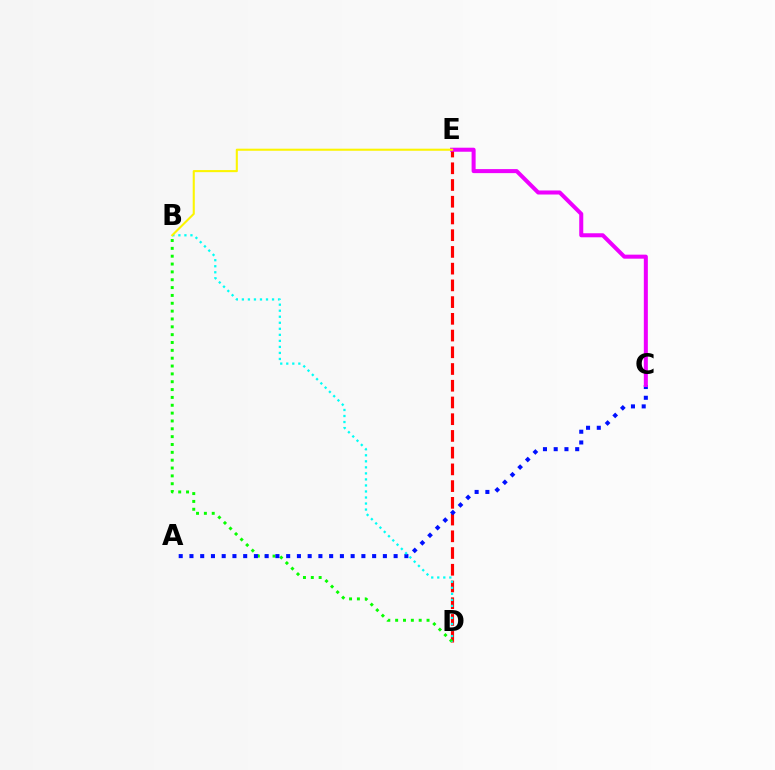{('D', 'E'): [{'color': '#ff0000', 'line_style': 'dashed', 'thickness': 2.27}], ('B', 'D'): [{'color': '#08ff00', 'line_style': 'dotted', 'thickness': 2.13}, {'color': '#00fff6', 'line_style': 'dotted', 'thickness': 1.64}], ('A', 'C'): [{'color': '#0010ff', 'line_style': 'dotted', 'thickness': 2.92}], ('C', 'E'): [{'color': '#ee00ff', 'line_style': 'solid', 'thickness': 2.9}], ('B', 'E'): [{'color': '#fcf500', 'line_style': 'solid', 'thickness': 1.5}]}